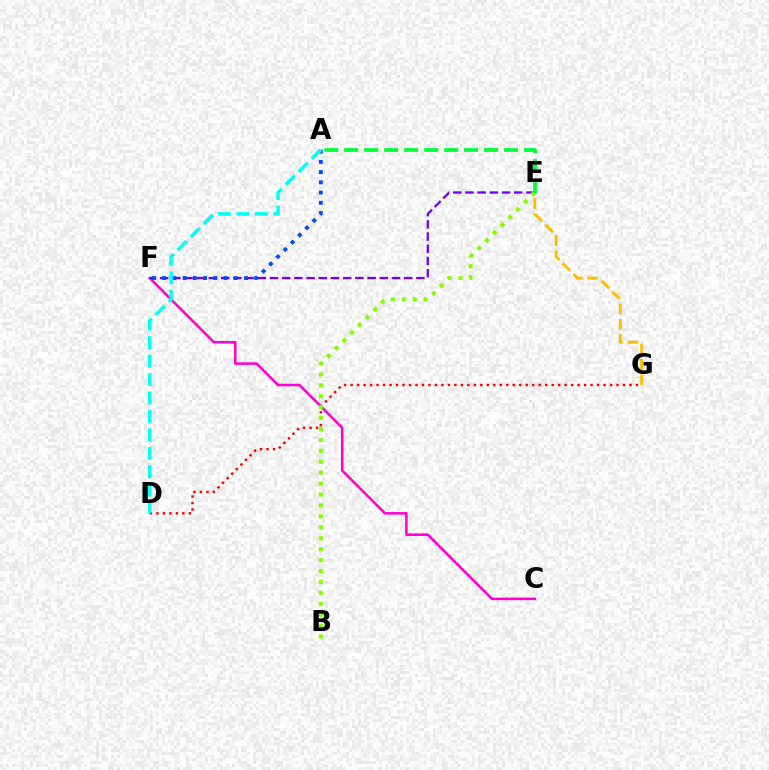{('C', 'F'): [{'color': '#ff00cf', 'line_style': 'solid', 'thickness': 1.82}], ('D', 'G'): [{'color': '#ff0000', 'line_style': 'dotted', 'thickness': 1.76}], ('E', 'G'): [{'color': '#ffbd00', 'line_style': 'dashed', 'thickness': 2.09}], ('E', 'F'): [{'color': '#7200ff', 'line_style': 'dashed', 'thickness': 1.66}], ('A', 'F'): [{'color': '#004bff', 'line_style': 'dotted', 'thickness': 2.78}], ('B', 'E'): [{'color': '#84ff00', 'line_style': 'dotted', 'thickness': 2.97}], ('A', 'E'): [{'color': '#00ff39', 'line_style': 'dashed', 'thickness': 2.71}], ('A', 'D'): [{'color': '#00fff6', 'line_style': 'dashed', 'thickness': 2.5}]}